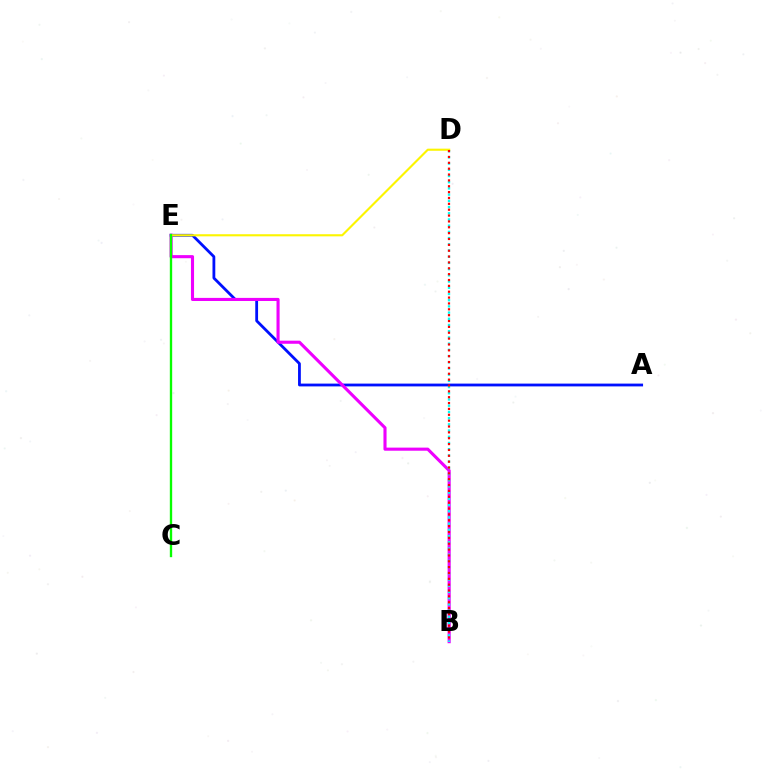{('A', 'E'): [{'color': '#0010ff', 'line_style': 'solid', 'thickness': 2.02}], ('B', 'E'): [{'color': '#ee00ff', 'line_style': 'solid', 'thickness': 2.23}], ('B', 'D'): [{'color': '#00fff6', 'line_style': 'dotted', 'thickness': 1.69}, {'color': '#ff0000', 'line_style': 'dotted', 'thickness': 1.59}], ('D', 'E'): [{'color': '#fcf500', 'line_style': 'solid', 'thickness': 1.53}], ('C', 'E'): [{'color': '#08ff00', 'line_style': 'solid', 'thickness': 1.69}]}